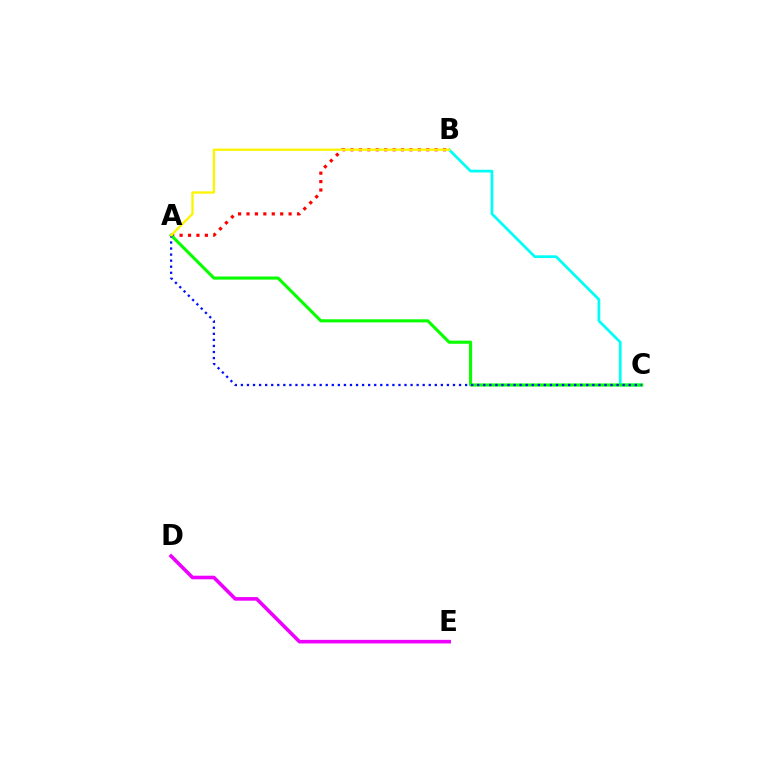{('B', 'C'): [{'color': '#00fff6', 'line_style': 'solid', 'thickness': 1.96}], ('A', 'B'): [{'color': '#ff0000', 'line_style': 'dotted', 'thickness': 2.29}, {'color': '#fcf500', 'line_style': 'solid', 'thickness': 1.66}], ('A', 'C'): [{'color': '#08ff00', 'line_style': 'solid', 'thickness': 2.23}, {'color': '#0010ff', 'line_style': 'dotted', 'thickness': 1.65}], ('D', 'E'): [{'color': '#ee00ff', 'line_style': 'solid', 'thickness': 2.59}]}